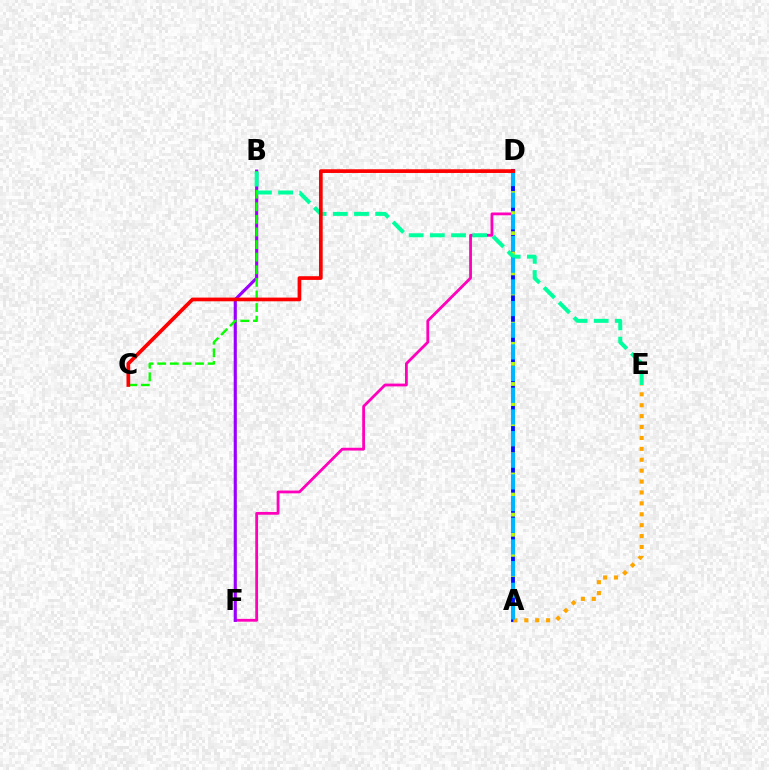{('D', 'F'): [{'color': '#ff00bd', 'line_style': 'solid', 'thickness': 2.01}], ('B', 'F'): [{'color': '#9b00ff', 'line_style': 'solid', 'thickness': 2.26}], ('A', 'D'): [{'color': '#0010ff', 'line_style': 'solid', 'thickness': 2.77}, {'color': '#b3ff00', 'line_style': 'dotted', 'thickness': 2.73}, {'color': '#00b5ff', 'line_style': 'dashed', 'thickness': 2.94}], ('A', 'E'): [{'color': '#ffa500', 'line_style': 'dotted', 'thickness': 2.96}], ('B', 'C'): [{'color': '#08ff00', 'line_style': 'dashed', 'thickness': 1.71}], ('B', 'E'): [{'color': '#00ff9d', 'line_style': 'dashed', 'thickness': 2.88}], ('C', 'D'): [{'color': '#ff0000', 'line_style': 'solid', 'thickness': 2.66}]}